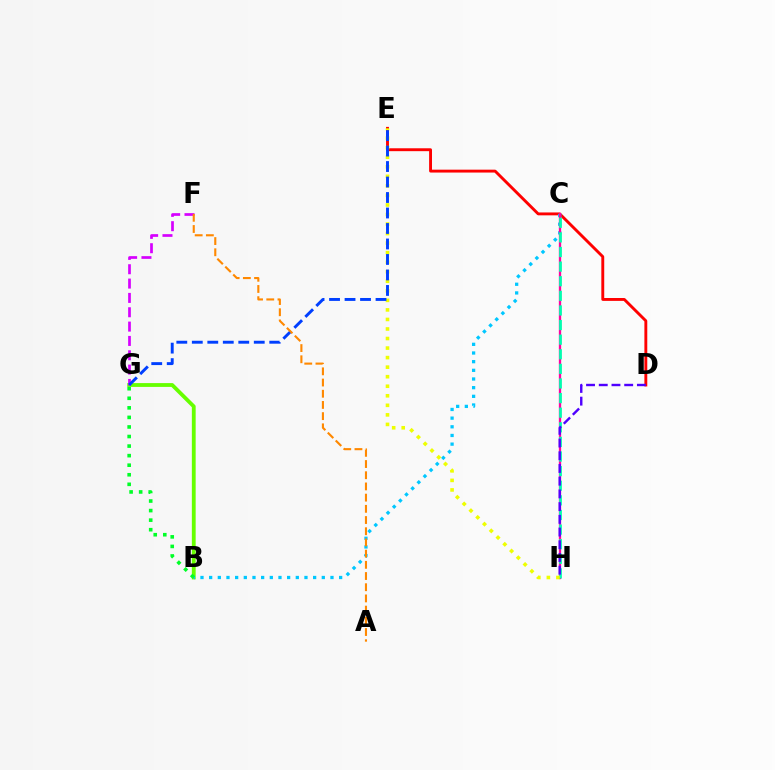{('B', 'G'): [{'color': '#66ff00', 'line_style': 'solid', 'thickness': 2.75}, {'color': '#00ff27', 'line_style': 'dotted', 'thickness': 2.6}], ('D', 'E'): [{'color': '#ff0000', 'line_style': 'solid', 'thickness': 2.08}], ('F', 'G'): [{'color': '#d600ff', 'line_style': 'dashed', 'thickness': 1.95}], ('B', 'C'): [{'color': '#00c7ff', 'line_style': 'dotted', 'thickness': 2.35}], ('C', 'H'): [{'color': '#ff00a0', 'line_style': 'solid', 'thickness': 1.67}, {'color': '#00ffaf', 'line_style': 'dashed', 'thickness': 1.98}], ('E', 'H'): [{'color': '#eeff00', 'line_style': 'dotted', 'thickness': 2.59}], ('E', 'G'): [{'color': '#003fff', 'line_style': 'dashed', 'thickness': 2.1}], ('A', 'F'): [{'color': '#ff8800', 'line_style': 'dashed', 'thickness': 1.52}], ('D', 'H'): [{'color': '#4f00ff', 'line_style': 'dashed', 'thickness': 1.73}]}